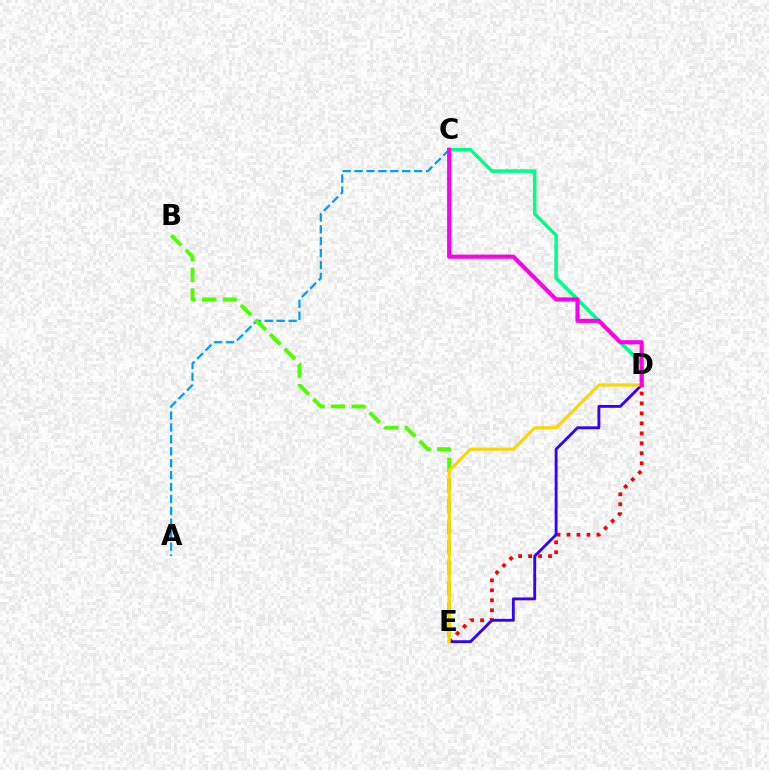{('A', 'C'): [{'color': '#009eff', 'line_style': 'dashed', 'thickness': 1.62}], ('C', 'D'): [{'color': '#00ff86', 'line_style': 'solid', 'thickness': 2.53}, {'color': '#ff00ed', 'line_style': 'solid', 'thickness': 2.99}], ('D', 'E'): [{'color': '#ff0000', 'line_style': 'dotted', 'thickness': 2.71}, {'color': '#3700ff', 'line_style': 'solid', 'thickness': 2.06}, {'color': '#ffd500', 'line_style': 'solid', 'thickness': 2.25}], ('B', 'E'): [{'color': '#4fff00', 'line_style': 'dashed', 'thickness': 2.8}]}